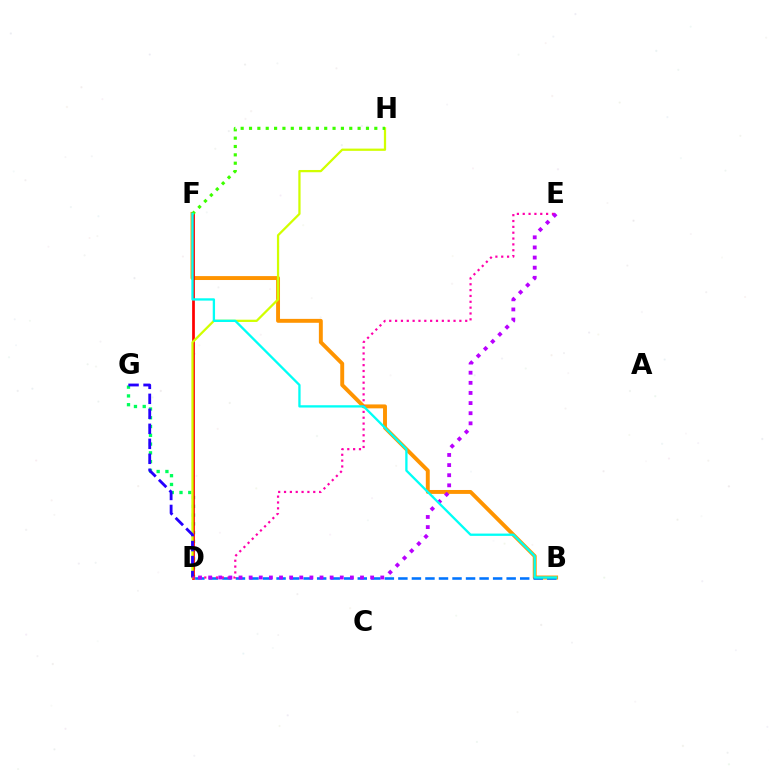{('B', 'F'): [{'color': '#ff9400', 'line_style': 'solid', 'thickness': 2.82}, {'color': '#00fff6', 'line_style': 'solid', 'thickness': 1.66}], ('D', 'G'): [{'color': '#00ff5c', 'line_style': 'dotted', 'thickness': 2.38}, {'color': '#2500ff', 'line_style': 'dashed', 'thickness': 2.04}], ('B', 'D'): [{'color': '#0074ff', 'line_style': 'dashed', 'thickness': 1.84}], ('D', 'F'): [{'color': '#ff0000', 'line_style': 'solid', 'thickness': 1.97}], ('D', 'H'): [{'color': '#d1ff00', 'line_style': 'solid', 'thickness': 1.62}], ('F', 'H'): [{'color': '#3dff00', 'line_style': 'dotted', 'thickness': 2.27}], ('D', 'E'): [{'color': '#ff00ac', 'line_style': 'dotted', 'thickness': 1.59}, {'color': '#b900ff', 'line_style': 'dotted', 'thickness': 2.75}]}